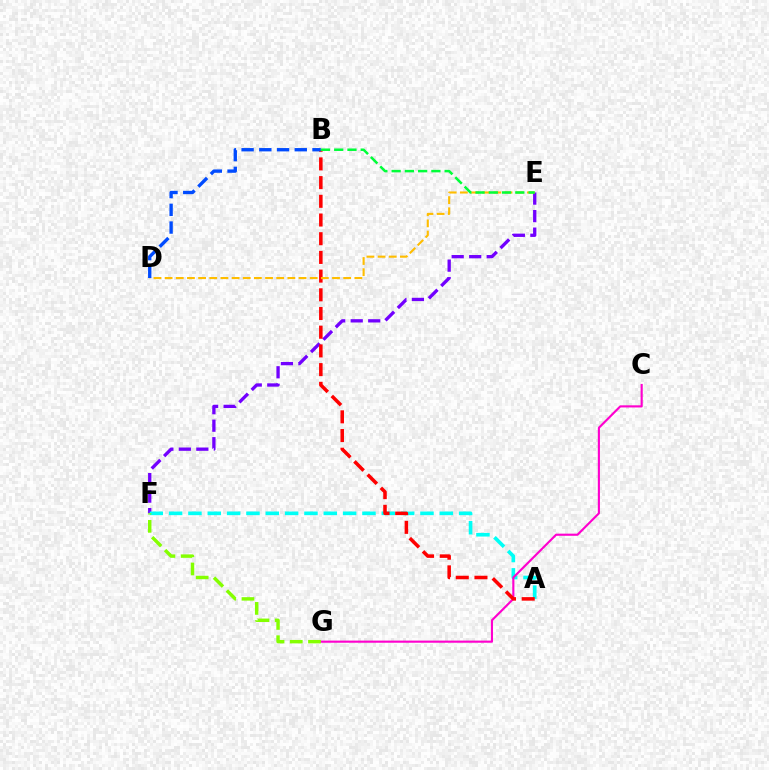{('E', 'F'): [{'color': '#7200ff', 'line_style': 'dashed', 'thickness': 2.38}], ('A', 'F'): [{'color': '#00fff6', 'line_style': 'dashed', 'thickness': 2.63}], ('C', 'G'): [{'color': '#ff00cf', 'line_style': 'solid', 'thickness': 1.54}], ('F', 'G'): [{'color': '#84ff00', 'line_style': 'dashed', 'thickness': 2.47}], ('A', 'B'): [{'color': '#ff0000', 'line_style': 'dashed', 'thickness': 2.54}], ('D', 'E'): [{'color': '#ffbd00', 'line_style': 'dashed', 'thickness': 1.52}], ('B', 'D'): [{'color': '#004bff', 'line_style': 'dashed', 'thickness': 2.41}], ('B', 'E'): [{'color': '#00ff39', 'line_style': 'dashed', 'thickness': 1.8}]}